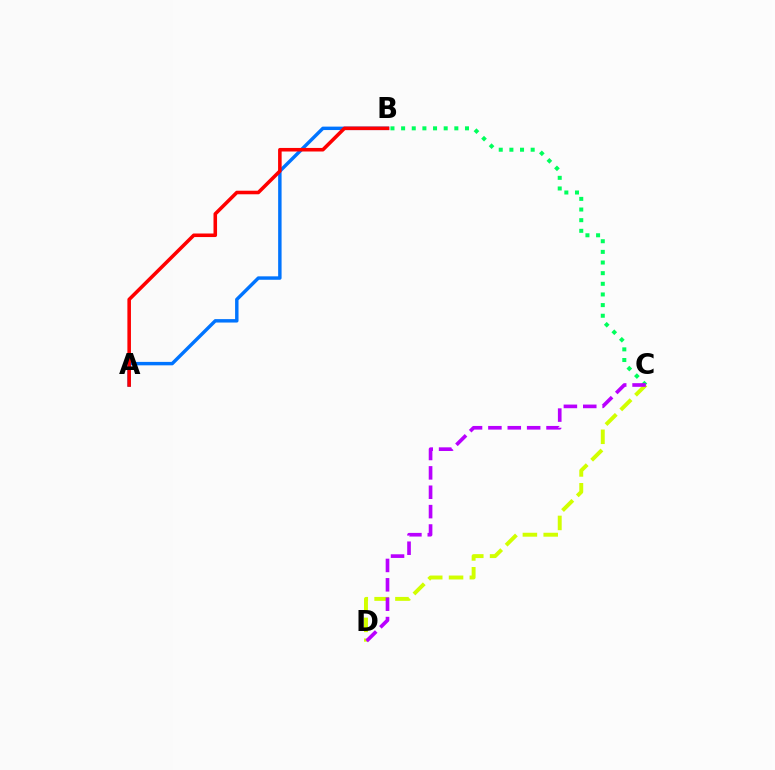{('B', 'C'): [{'color': '#00ff5c', 'line_style': 'dotted', 'thickness': 2.89}], ('A', 'B'): [{'color': '#0074ff', 'line_style': 'solid', 'thickness': 2.47}, {'color': '#ff0000', 'line_style': 'solid', 'thickness': 2.56}], ('C', 'D'): [{'color': '#d1ff00', 'line_style': 'dashed', 'thickness': 2.83}, {'color': '#b900ff', 'line_style': 'dashed', 'thickness': 2.63}]}